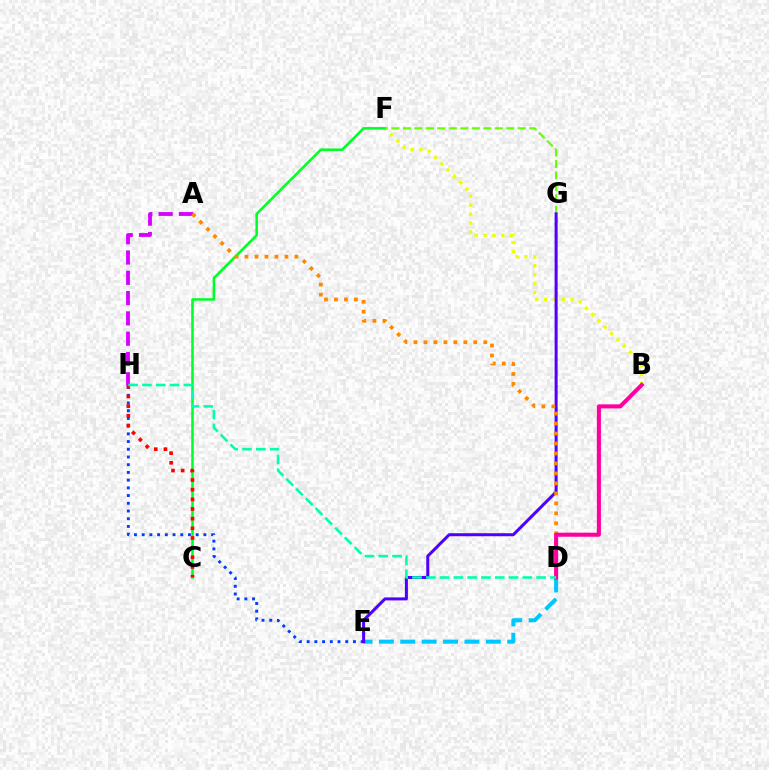{('B', 'F'): [{'color': '#eeff00', 'line_style': 'dotted', 'thickness': 2.42}], ('C', 'F'): [{'color': '#00ff27', 'line_style': 'solid', 'thickness': 1.83}], ('A', 'H'): [{'color': '#d600ff', 'line_style': 'dashed', 'thickness': 2.76}], ('E', 'H'): [{'color': '#003fff', 'line_style': 'dotted', 'thickness': 2.1}], ('D', 'E'): [{'color': '#00c7ff', 'line_style': 'dashed', 'thickness': 2.91}], ('F', 'G'): [{'color': '#66ff00', 'line_style': 'dashed', 'thickness': 1.56}], ('E', 'G'): [{'color': '#4f00ff', 'line_style': 'solid', 'thickness': 2.17}], ('C', 'H'): [{'color': '#ff0000', 'line_style': 'dotted', 'thickness': 2.62}], ('A', 'D'): [{'color': '#ff8800', 'line_style': 'dotted', 'thickness': 2.71}], ('B', 'D'): [{'color': '#ff00a0', 'line_style': 'solid', 'thickness': 2.93}], ('D', 'H'): [{'color': '#00ffaf', 'line_style': 'dashed', 'thickness': 1.87}]}